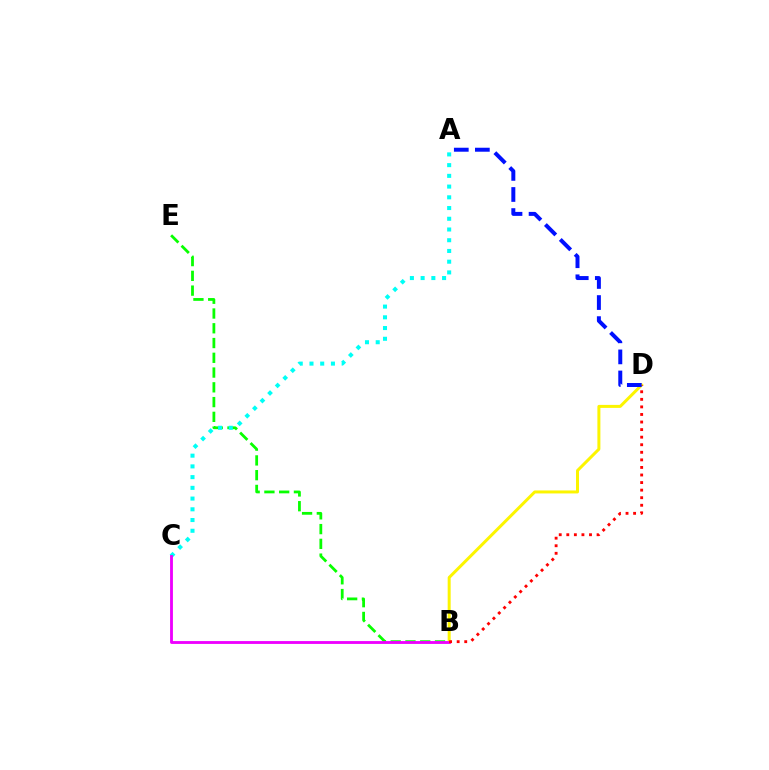{('B', 'E'): [{'color': '#08ff00', 'line_style': 'dashed', 'thickness': 2.01}], ('B', 'D'): [{'color': '#fcf500', 'line_style': 'solid', 'thickness': 2.15}, {'color': '#ff0000', 'line_style': 'dotted', 'thickness': 2.06}], ('A', 'C'): [{'color': '#00fff6', 'line_style': 'dotted', 'thickness': 2.91}], ('B', 'C'): [{'color': '#ee00ff', 'line_style': 'solid', 'thickness': 2.05}], ('A', 'D'): [{'color': '#0010ff', 'line_style': 'dashed', 'thickness': 2.86}]}